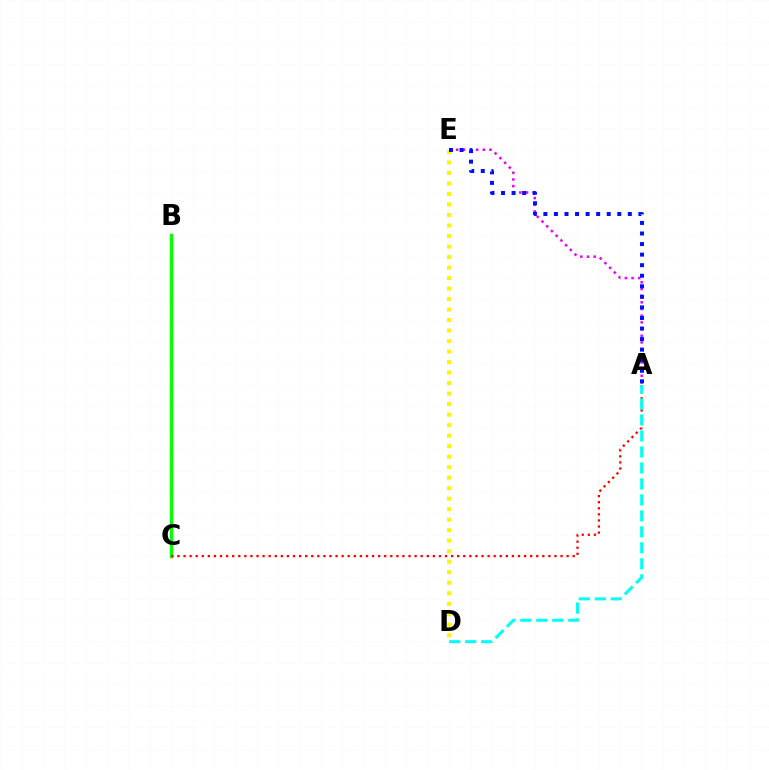{('B', 'C'): [{'color': '#08ff00', 'line_style': 'solid', 'thickness': 2.48}], ('A', 'E'): [{'color': '#ee00ff', 'line_style': 'dotted', 'thickness': 1.81}, {'color': '#0010ff', 'line_style': 'dotted', 'thickness': 2.87}], ('A', 'C'): [{'color': '#ff0000', 'line_style': 'dotted', 'thickness': 1.65}], ('D', 'E'): [{'color': '#fcf500', 'line_style': 'dotted', 'thickness': 2.85}], ('A', 'D'): [{'color': '#00fff6', 'line_style': 'dashed', 'thickness': 2.17}]}